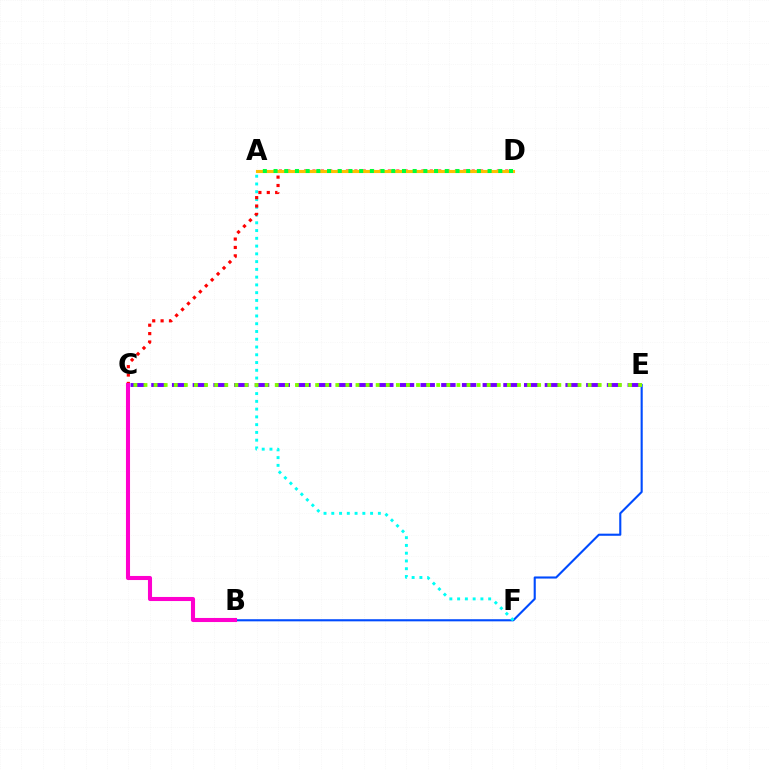{('B', 'E'): [{'color': '#004bff', 'line_style': 'solid', 'thickness': 1.52}], ('A', 'F'): [{'color': '#00fff6', 'line_style': 'dotted', 'thickness': 2.11}], ('C', 'D'): [{'color': '#ff0000', 'line_style': 'dotted', 'thickness': 2.28}], ('C', 'E'): [{'color': '#7200ff', 'line_style': 'dashed', 'thickness': 2.81}, {'color': '#84ff00', 'line_style': 'dotted', 'thickness': 2.74}], ('A', 'D'): [{'color': '#ffbd00', 'line_style': 'solid', 'thickness': 2.24}, {'color': '#00ff39', 'line_style': 'dotted', 'thickness': 2.91}], ('B', 'C'): [{'color': '#ff00cf', 'line_style': 'solid', 'thickness': 2.94}]}